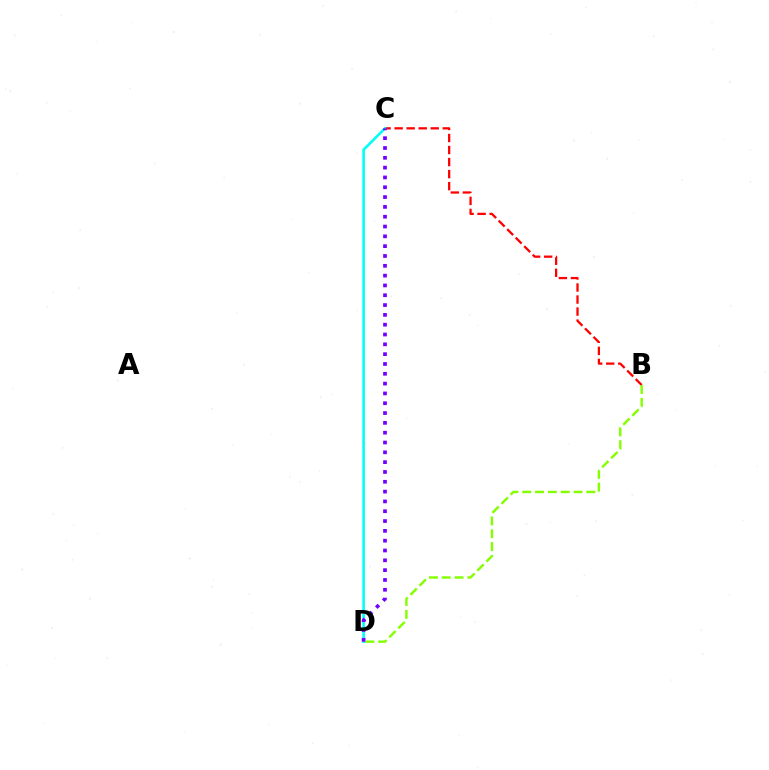{('B', 'C'): [{'color': '#ff0000', 'line_style': 'dashed', 'thickness': 1.64}], ('B', 'D'): [{'color': '#84ff00', 'line_style': 'dashed', 'thickness': 1.74}], ('C', 'D'): [{'color': '#00fff6', 'line_style': 'solid', 'thickness': 1.88}, {'color': '#7200ff', 'line_style': 'dotted', 'thickness': 2.67}]}